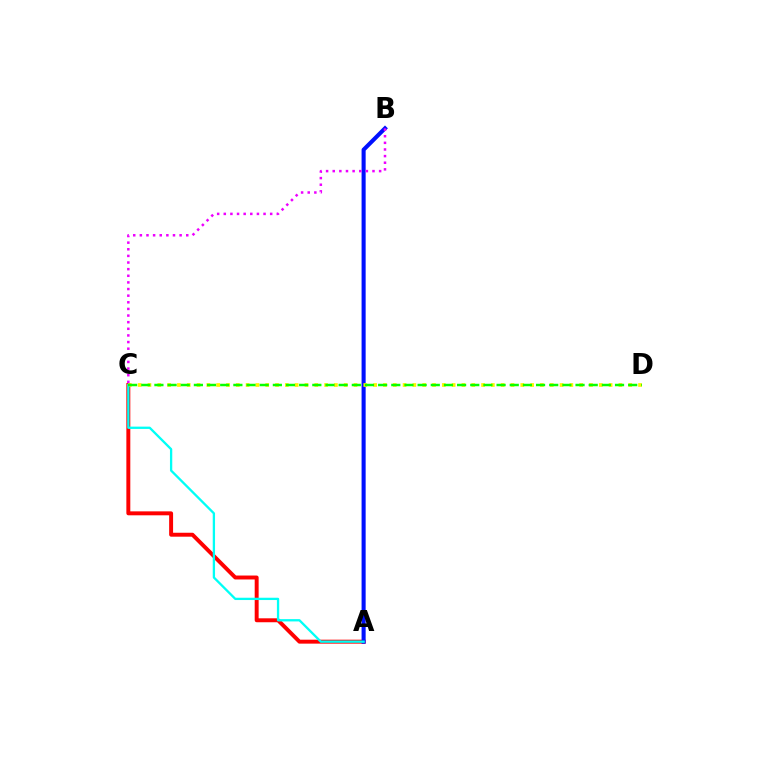{('A', 'C'): [{'color': '#ff0000', 'line_style': 'solid', 'thickness': 2.84}, {'color': '#00fff6', 'line_style': 'solid', 'thickness': 1.66}], ('A', 'B'): [{'color': '#0010ff', 'line_style': 'solid', 'thickness': 2.93}], ('C', 'D'): [{'color': '#fcf500', 'line_style': 'dotted', 'thickness': 2.67}, {'color': '#08ff00', 'line_style': 'dashed', 'thickness': 1.79}], ('B', 'C'): [{'color': '#ee00ff', 'line_style': 'dotted', 'thickness': 1.8}]}